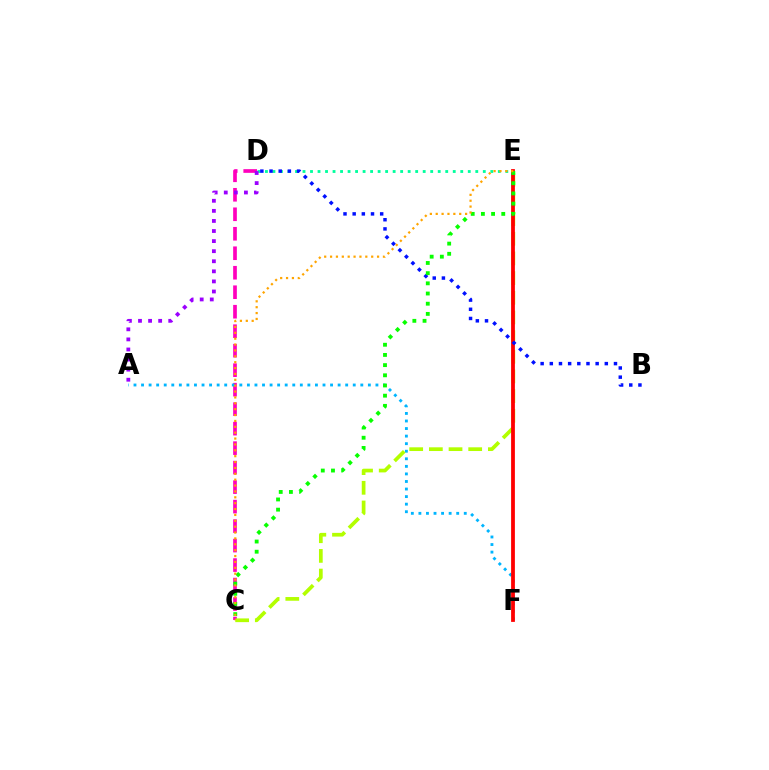{('D', 'E'): [{'color': '#00ff9d', 'line_style': 'dotted', 'thickness': 2.04}], ('C', 'D'): [{'color': '#ff00bd', 'line_style': 'dashed', 'thickness': 2.65}], ('A', 'F'): [{'color': '#00b5ff', 'line_style': 'dotted', 'thickness': 2.05}], ('C', 'E'): [{'color': '#b3ff00', 'line_style': 'dashed', 'thickness': 2.67}, {'color': '#08ff00', 'line_style': 'dotted', 'thickness': 2.77}, {'color': '#ffa500', 'line_style': 'dotted', 'thickness': 1.6}], ('E', 'F'): [{'color': '#ff0000', 'line_style': 'solid', 'thickness': 2.72}], ('B', 'D'): [{'color': '#0010ff', 'line_style': 'dotted', 'thickness': 2.49}], ('A', 'D'): [{'color': '#9b00ff', 'line_style': 'dotted', 'thickness': 2.74}]}